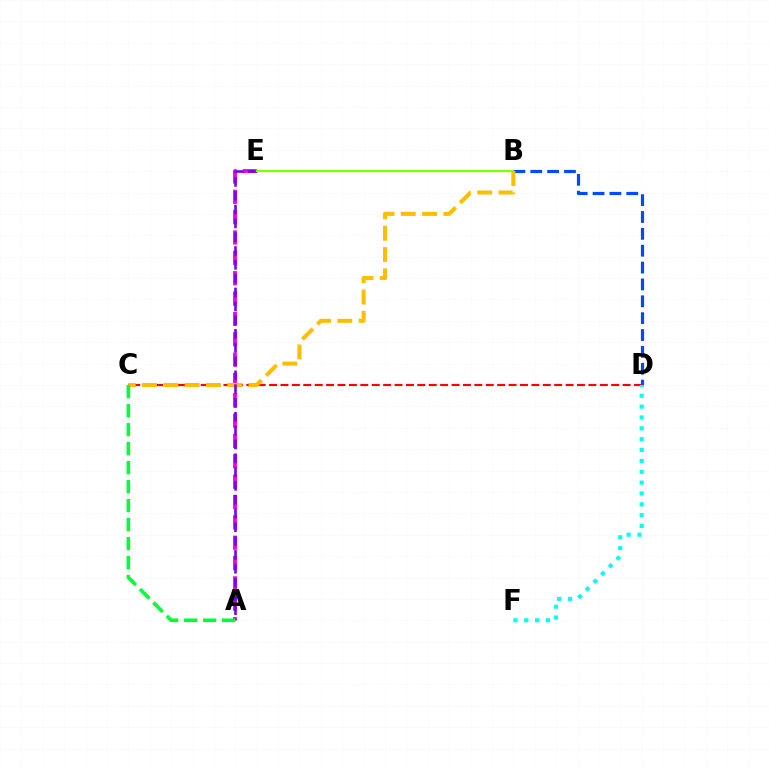{('A', 'E'): [{'color': '#ff00cf', 'line_style': 'dashed', 'thickness': 2.76}, {'color': '#7200ff', 'line_style': 'dashed', 'thickness': 1.88}], ('B', 'D'): [{'color': '#004bff', 'line_style': 'dashed', 'thickness': 2.29}], ('C', 'D'): [{'color': '#ff0000', 'line_style': 'dashed', 'thickness': 1.55}], ('D', 'F'): [{'color': '#00fff6', 'line_style': 'dotted', 'thickness': 2.95}], ('B', 'C'): [{'color': '#ffbd00', 'line_style': 'dashed', 'thickness': 2.89}], ('A', 'C'): [{'color': '#00ff39', 'line_style': 'dashed', 'thickness': 2.58}], ('B', 'E'): [{'color': '#84ff00', 'line_style': 'solid', 'thickness': 1.66}]}